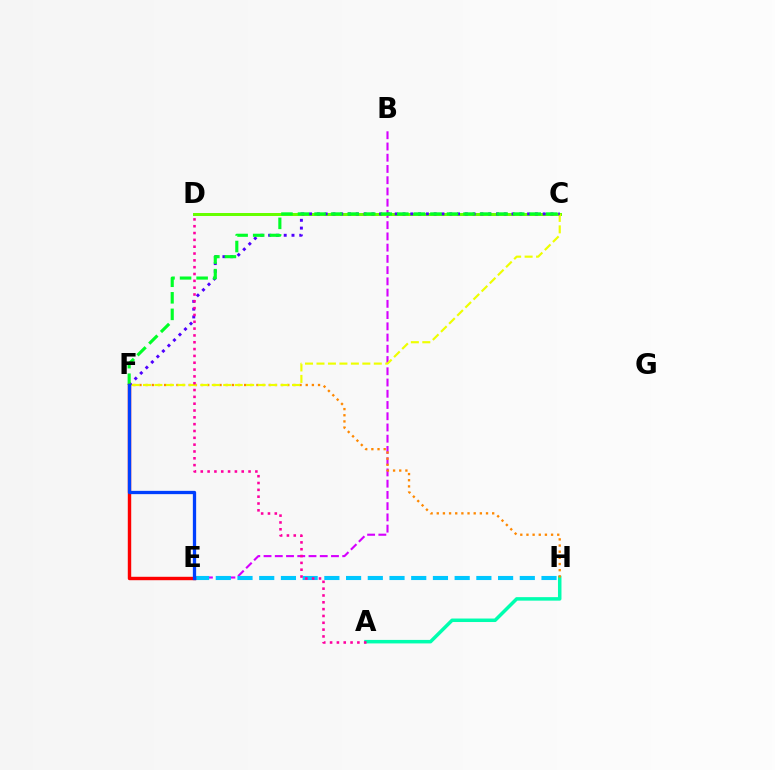{('B', 'E'): [{'color': '#d600ff', 'line_style': 'dashed', 'thickness': 1.53}], ('A', 'H'): [{'color': '#00ffaf', 'line_style': 'solid', 'thickness': 2.52}], ('C', 'D'): [{'color': '#66ff00', 'line_style': 'solid', 'thickness': 2.16}], ('E', 'H'): [{'color': '#00c7ff', 'line_style': 'dashed', 'thickness': 2.95}], ('F', 'H'): [{'color': '#ff8800', 'line_style': 'dotted', 'thickness': 1.67}], ('C', 'F'): [{'color': '#eeff00', 'line_style': 'dashed', 'thickness': 1.56}, {'color': '#4f00ff', 'line_style': 'dotted', 'thickness': 2.12}, {'color': '#00ff27', 'line_style': 'dashed', 'thickness': 2.25}], ('A', 'D'): [{'color': '#ff00a0', 'line_style': 'dotted', 'thickness': 1.85}], ('E', 'F'): [{'color': '#ff0000', 'line_style': 'solid', 'thickness': 2.46}, {'color': '#003fff', 'line_style': 'solid', 'thickness': 2.37}]}